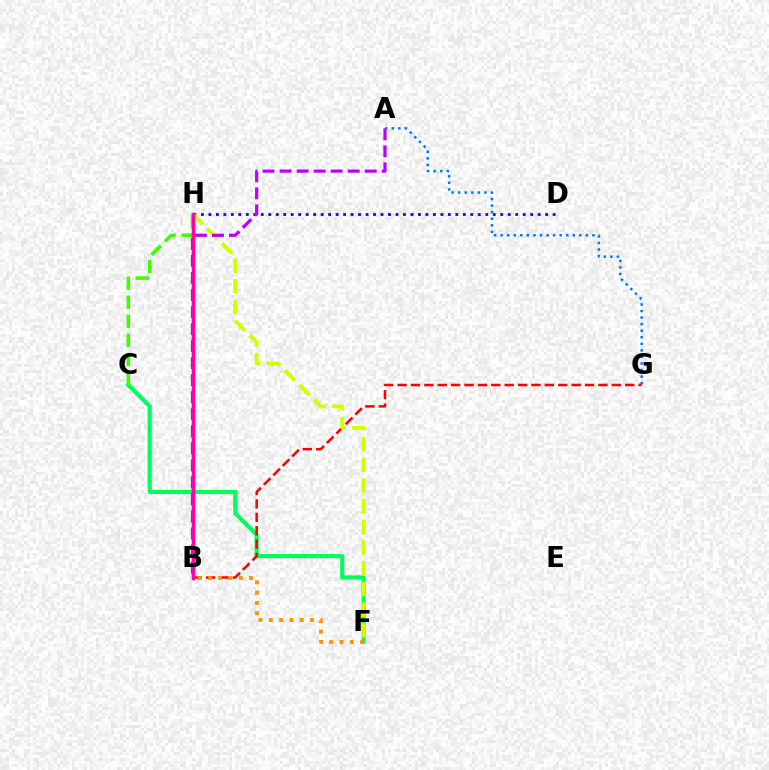{('C', 'F'): [{'color': '#00ff5c', 'line_style': 'solid', 'thickness': 2.99}], ('B', 'G'): [{'color': '#ff0000', 'line_style': 'dashed', 'thickness': 1.82}], ('D', 'H'): [{'color': '#2500ff', 'line_style': 'dotted', 'thickness': 2.03}], ('C', 'H'): [{'color': '#3dff00', 'line_style': 'dashed', 'thickness': 2.59}], ('F', 'H'): [{'color': '#d1ff00', 'line_style': 'dashed', 'thickness': 2.81}], ('B', 'H'): [{'color': '#00fff6', 'line_style': 'dotted', 'thickness': 1.77}, {'color': '#ff00ac', 'line_style': 'solid', 'thickness': 2.51}], ('A', 'B'): [{'color': '#b900ff', 'line_style': 'dashed', 'thickness': 2.31}], ('A', 'G'): [{'color': '#0074ff', 'line_style': 'dotted', 'thickness': 1.78}], ('B', 'F'): [{'color': '#ff9400', 'line_style': 'dotted', 'thickness': 2.8}]}